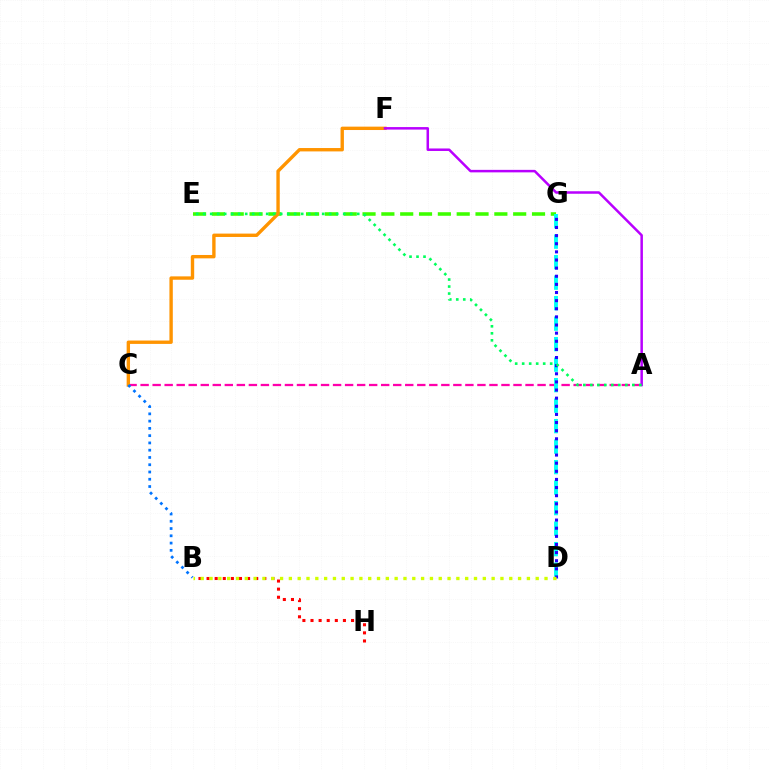{('E', 'G'): [{'color': '#3dff00', 'line_style': 'dashed', 'thickness': 2.56}], ('A', 'C'): [{'color': '#ff00ac', 'line_style': 'dashed', 'thickness': 1.63}], ('C', 'F'): [{'color': '#ff9400', 'line_style': 'solid', 'thickness': 2.43}], ('B', 'H'): [{'color': '#ff0000', 'line_style': 'dotted', 'thickness': 2.2}], ('D', 'G'): [{'color': '#00fff6', 'line_style': 'dashed', 'thickness': 2.78}, {'color': '#2500ff', 'line_style': 'dotted', 'thickness': 2.21}], ('B', 'C'): [{'color': '#0074ff', 'line_style': 'dotted', 'thickness': 1.97}], ('A', 'F'): [{'color': '#b900ff', 'line_style': 'solid', 'thickness': 1.8}], ('B', 'D'): [{'color': '#d1ff00', 'line_style': 'dotted', 'thickness': 2.4}], ('A', 'E'): [{'color': '#00ff5c', 'line_style': 'dotted', 'thickness': 1.9}]}